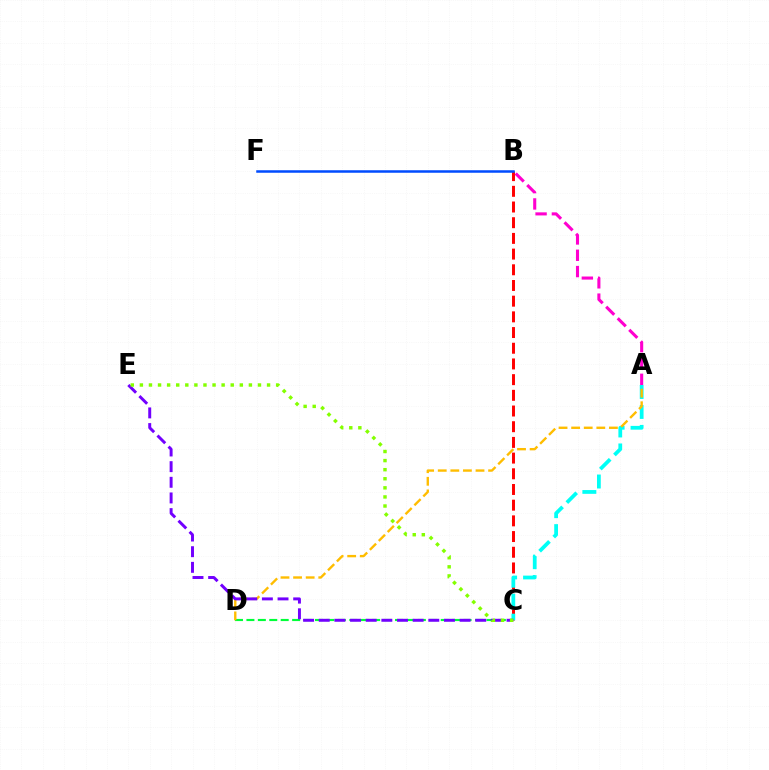{('B', 'C'): [{'color': '#ff0000', 'line_style': 'dashed', 'thickness': 2.13}], ('A', 'C'): [{'color': '#00fff6', 'line_style': 'dashed', 'thickness': 2.71}], ('C', 'D'): [{'color': '#00ff39', 'line_style': 'dashed', 'thickness': 1.55}], ('A', 'D'): [{'color': '#ffbd00', 'line_style': 'dashed', 'thickness': 1.71}], ('A', 'B'): [{'color': '#ff00cf', 'line_style': 'dashed', 'thickness': 2.22}], ('C', 'E'): [{'color': '#7200ff', 'line_style': 'dashed', 'thickness': 2.13}, {'color': '#84ff00', 'line_style': 'dotted', 'thickness': 2.47}], ('B', 'F'): [{'color': '#004bff', 'line_style': 'solid', 'thickness': 1.8}]}